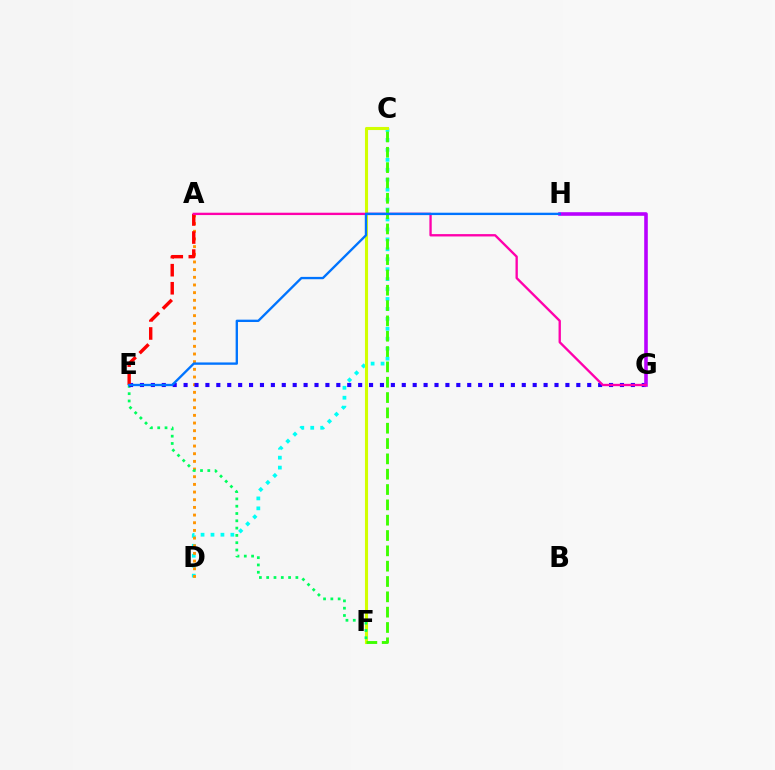{('C', 'D'): [{'color': '#00fff6', 'line_style': 'dotted', 'thickness': 2.7}], ('A', 'D'): [{'color': '#ff9400', 'line_style': 'dotted', 'thickness': 2.08}], ('C', 'F'): [{'color': '#d1ff00', 'line_style': 'solid', 'thickness': 2.22}, {'color': '#3dff00', 'line_style': 'dashed', 'thickness': 2.08}], ('E', 'F'): [{'color': '#00ff5c', 'line_style': 'dotted', 'thickness': 1.98}], ('E', 'G'): [{'color': '#2500ff', 'line_style': 'dotted', 'thickness': 2.96}], ('G', 'H'): [{'color': '#b900ff', 'line_style': 'solid', 'thickness': 2.59}], ('A', 'E'): [{'color': '#ff0000', 'line_style': 'dashed', 'thickness': 2.45}], ('A', 'G'): [{'color': '#ff00ac', 'line_style': 'solid', 'thickness': 1.69}], ('E', 'H'): [{'color': '#0074ff', 'line_style': 'solid', 'thickness': 1.69}]}